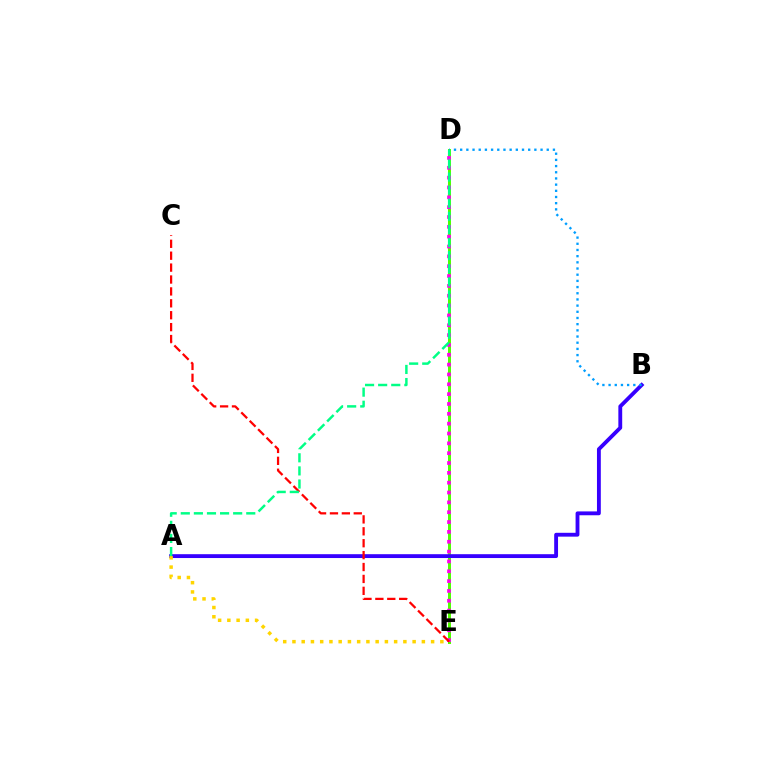{('D', 'E'): [{'color': '#4fff00', 'line_style': 'solid', 'thickness': 2.16}, {'color': '#ff00ed', 'line_style': 'dotted', 'thickness': 2.67}], ('A', 'B'): [{'color': '#3700ff', 'line_style': 'solid', 'thickness': 2.77}], ('B', 'D'): [{'color': '#009eff', 'line_style': 'dotted', 'thickness': 1.68}], ('C', 'E'): [{'color': '#ff0000', 'line_style': 'dashed', 'thickness': 1.62}], ('A', 'D'): [{'color': '#00ff86', 'line_style': 'dashed', 'thickness': 1.78}], ('A', 'E'): [{'color': '#ffd500', 'line_style': 'dotted', 'thickness': 2.51}]}